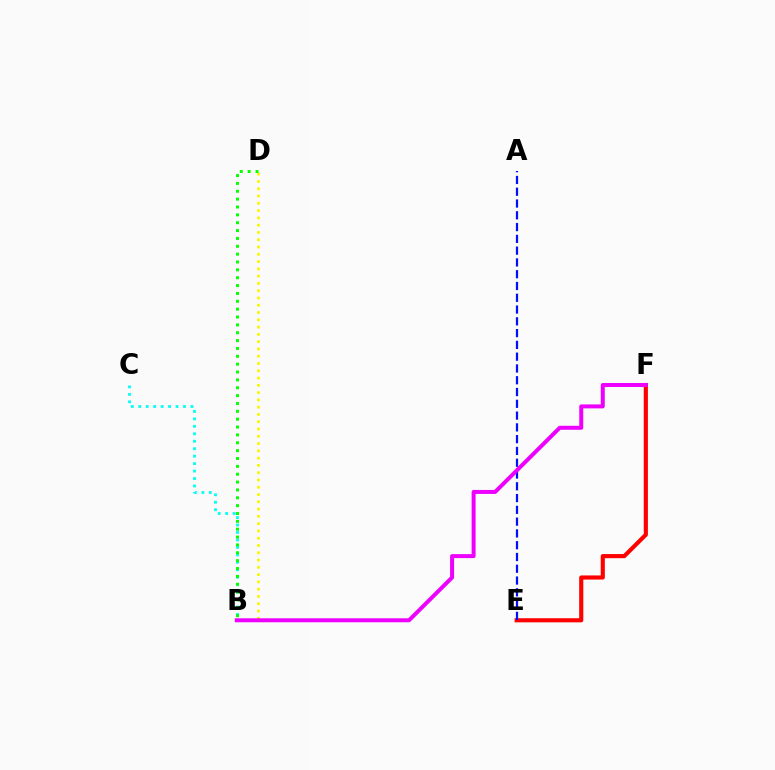{('E', 'F'): [{'color': '#ff0000', 'line_style': 'solid', 'thickness': 2.97}], ('B', 'D'): [{'color': '#fcf500', 'line_style': 'dotted', 'thickness': 1.98}, {'color': '#08ff00', 'line_style': 'dotted', 'thickness': 2.14}], ('A', 'E'): [{'color': '#0010ff', 'line_style': 'dashed', 'thickness': 1.6}], ('B', 'C'): [{'color': '#00fff6', 'line_style': 'dotted', 'thickness': 2.03}], ('B', 'F'): [{'color': '#ee00ff', 'line_style': 'solid', 'thickness': 2.87}]}